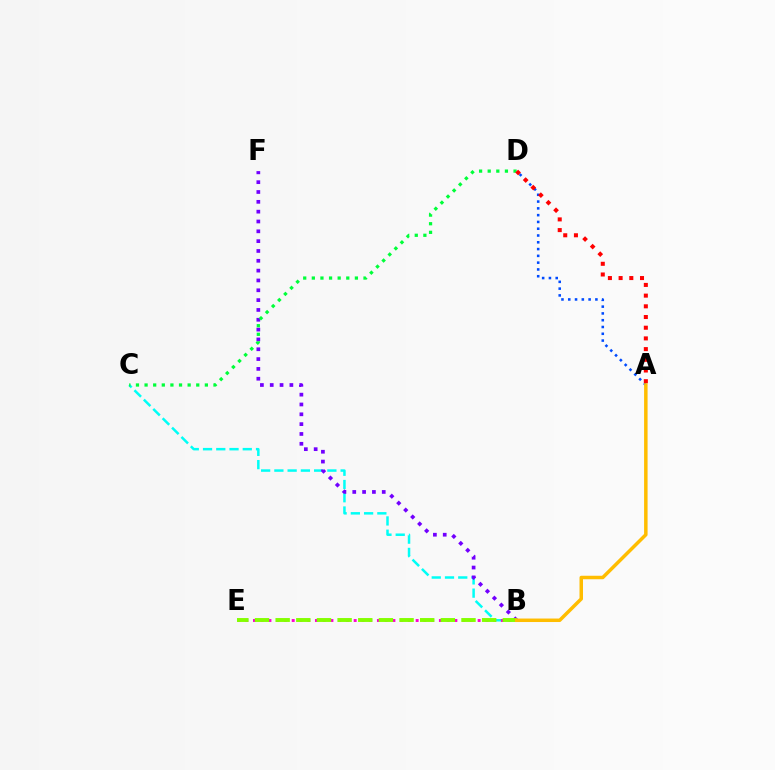{('B', 'C'): [{'color': '#00fff6', 'line_style': 'dashed', 'thickness': 1.8}], ('A', 'D'): [{'color': '#004bff', 'line_style': 'dotted', 'thickness': 1.84}, {'color': '#ff0000', 'line_style': 'dotted', 'thickness': 2.91}], ('B', 'F'): [{'color': '#7200ff', 'line_style': 'dotted', 'thickness': 2.67}], ('C', 'D'): [{'color': '#00ff39', 'line_style': 'dotted', 'thickness': 2.34}], ('B', 'E'): [{'color': '#ff00cf', 'line_style': 'dotted', 'thickness': 2.1}, {'color': '#84ff00', 'line_style': 'dashed', 'thickness': 2.81}], ('A', 'B'): [{'color': '#ffbd00', 'line_style': 'solid', 'thickness': 2.51}]}